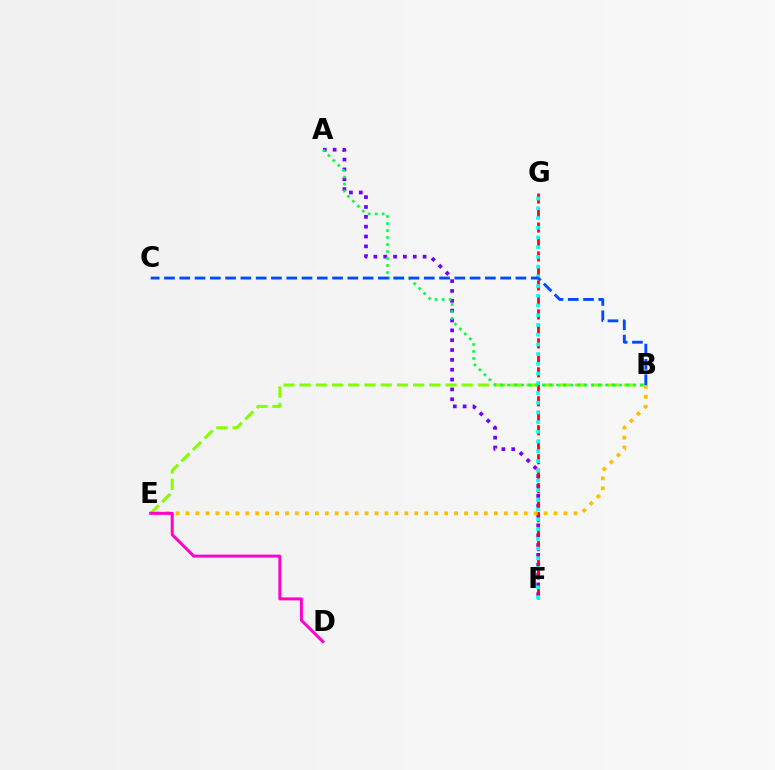{('A', 'F'): [{'color': '#7200ff', 'line_style': 'dotted', 'thickness': 2.67}], ('F', 'G'): [{'color': '#ff0000', 'line_style': 'dashed', 'thickness': 1.97}, {'color': '#00fff6', 'line_style': 'dotted', 'thickness': 2.64}], ('B', 'E'): [{'color': '#84ff00', 'line_style': 'dashed', 'thickness': 2.2}, {'color': '#ffbd00', 'line_style': 'dotted', 'thickness': 2.7}], ('A', 'B'): [{'color': '#00ff39', 'line_style': 'dotted', 'thickness': 1.9}], ('D', 'E'): [{'color': '#ff00cf', 'line_style': 'solid', 'thickness': 2.15}], ('B', 'C'): [{'color': '#004bff', 'line_style': 'dashed', 'thickness': 2.08}]}